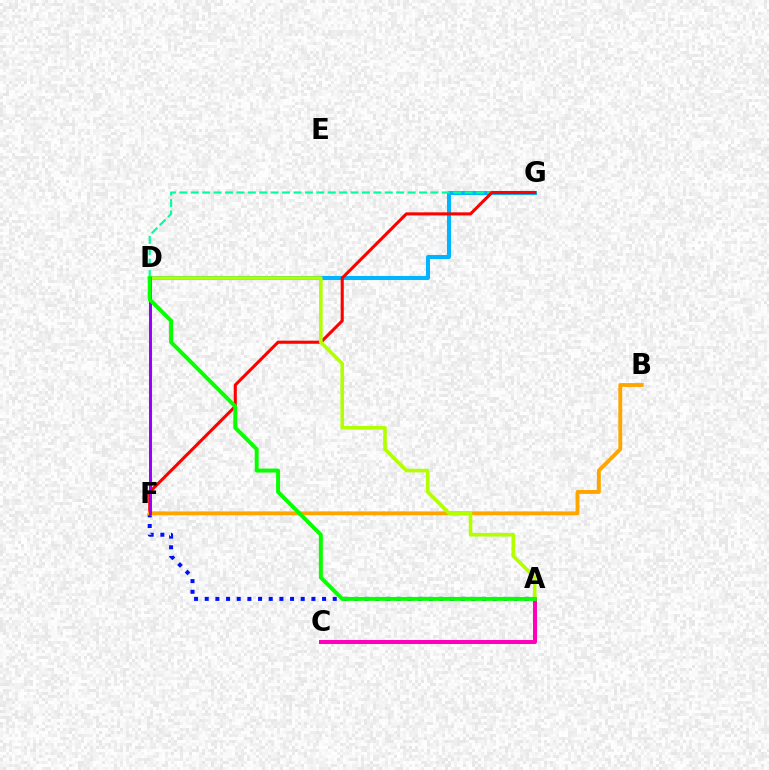{('D', 'G'): [{'color': '#00b5ff', 'line_style': 'solid', 'thickness': 2.91}, {'color': '#00ff9d', 'line_style': 'dashed', 'thickness': 1.55}], ('F', 'G'): [{'color': '#ff0000', 'line_style': 'solid', 'thickness': 2.23}], ('A', 'F'): [{'color': '#0010ff', 'line_style': 'dotted', 'thickness': 2.9}], ('A', 'C'): [{'color': '#ff00bd', 'line_style': 'solid', 'thickness': 2.89}], ('B', 'F'): [{'color': '#ffa500', 'line_style': 'solid', 'thickness': 2.79}], ('A', 'D'): [{'color': '#b3ff00', 'line_style': 'solid', 'thickness': 2.61}, {'color': '#08ff00', 'line_style': 'solid', 'thickness': 2.85}], ('D', 'F'): [{'color': '#9b00ff', 'line_style': 'solid', 'thickness': 2.15}]}